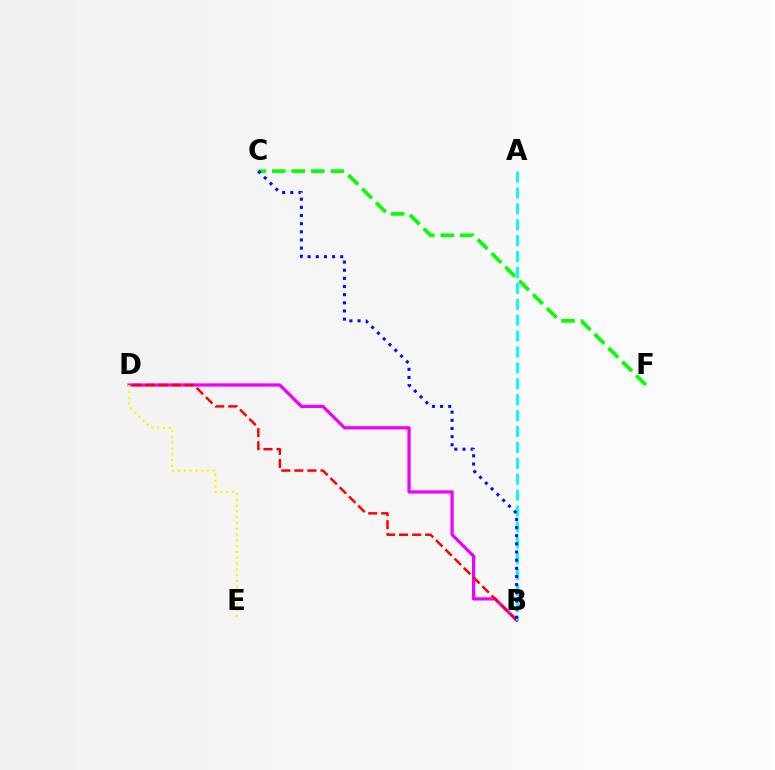{('C', 'F'): [{'color': '#08ff00', 'line_style': 'dashed', 'thickness': 2.65}], ('B', 'D'): [{'color': '#ee00ff', 'line_style': 'solid', 'thickness': 2.33}, {'color': '#ff0000', 'line_style': 'dashed', 'thickness': 1.78}], ('D', 'E'): [{'color': '#fcf500', 'line_style': 'dotted', 'thickness': 1.58}], ('A', 'B'): [{'color': '#00fff6', 'line_style': 'dashed', 'thickness': 2.16}], ('B', 'C'): [{'color': '#0010ff', 'line_style': 'dotted', 'thickness': 2.21}]}